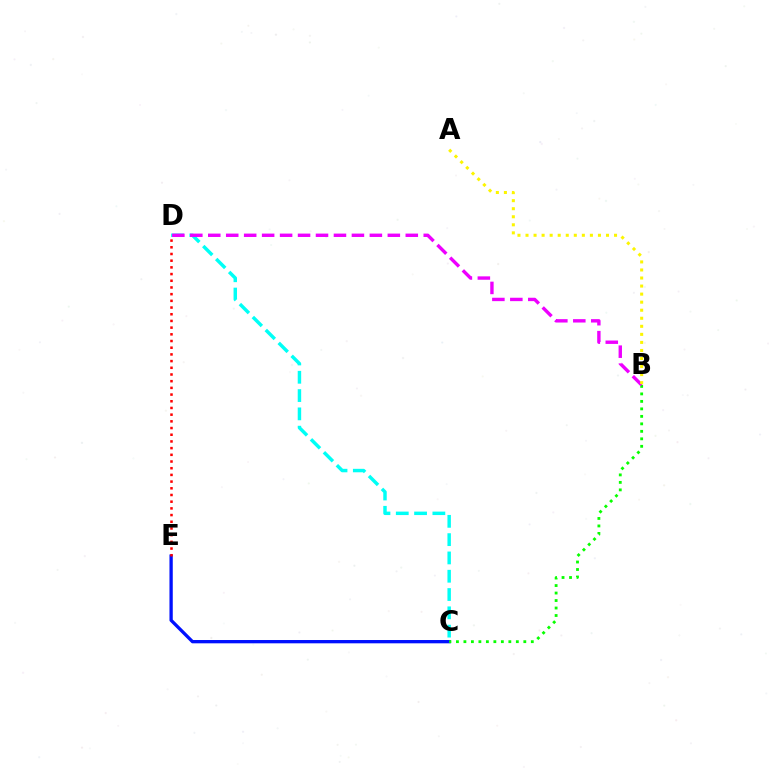{('C', 'D'): [{'color': '#00fff6', 'line_style': 'dashed', 'thickness': 2.49}], ('C', 'E'): [{'color': '#0010ff', 'line_style': 'solid', 'thickness': 2.38}], ('B', 'C'): [{'color': '#08ff00', 'line_style': 'dotted', 'thickness': 2.03}], ('B', 'D'): [{'color': '#ee00ff', 'line_style': 'dashed', 'thickness': 2.44}], ('D', 'E'): [{'color': '#ff0000', 'line_style': 'dotted', 'thickness': 1.82}], ('A', 'B'): [{'color': '#fcf500', 'line_style': 'dotted', 'thickness': 2.19}]}